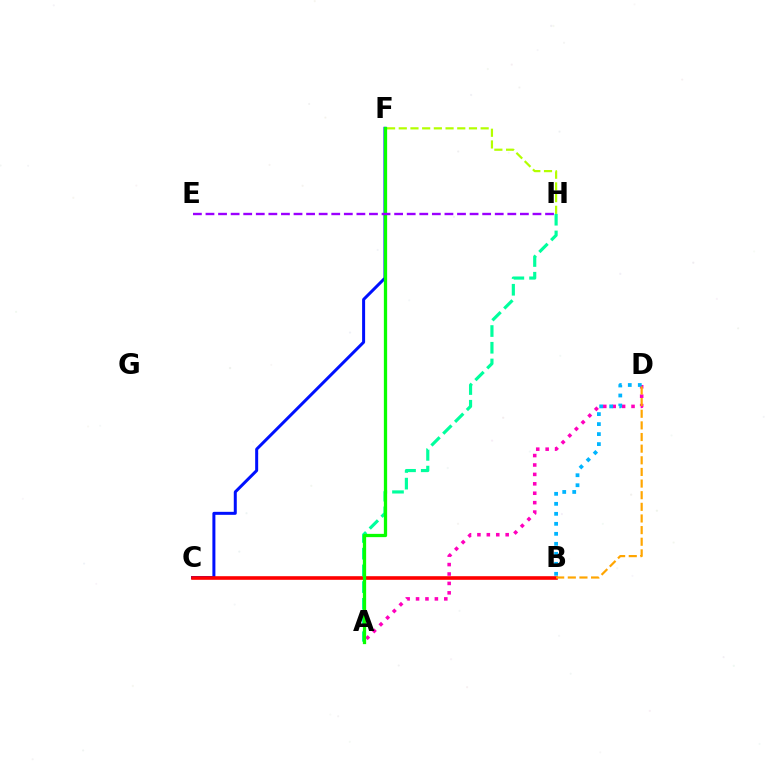{('A', 'D'): [{'color': '#ff00bd', 'line_style': 'dotted', 'thickness': 2.56}], ('B', 'D'): [{'color': '#00b5ff', 'line_style': 'dotted', 'thickness': 2.72}, {'color': '#ffa500', 'line_style': 'dashed', 'thickness': 1.58}], ('F', 'H'): [{'color': '#b3ff00', 'line_style': 'dashed', 'thickness': 1.59}], ('C', 'F'): [{'color': '#0010ff', 'line_style': 'solid', 'thickness': 2.16}], ('B', 'C'): [{'color': '#ff0000', 'line_style': 'solid', 'thickness': 2.61}], ('A', 'H'): [{'color': '#00ff9d', 'line_style': 'dashed', 'thickness': 2.27}], ('A', 'F'): [{'color': '#08ff00', 'line_style': 'solid', 'thickness': 2.35}], ('E', 'H'): [{'color': '#9b00ff', 'line_style': 'dashed', 'thickness': 1.71}]}